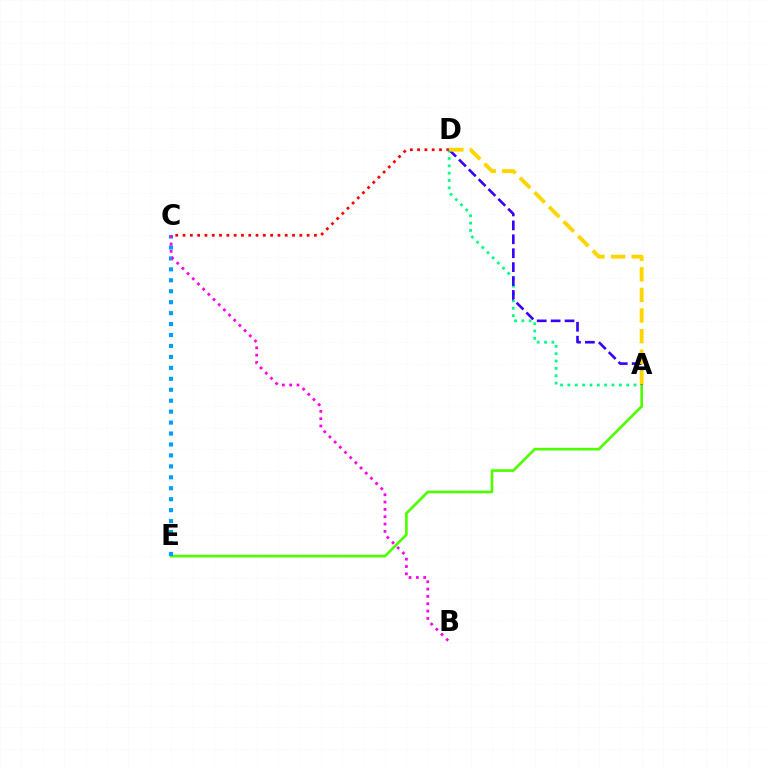{('A', 'E'): [{'color': '#4fff00', 'line_style': 'solid', 'thickness': 1.92}], ('C', 'E'): [{'color': '#009eff', 'line_style': 'dotted', 'thickness': 2.97}], ('C', 'D'): [{'color': '#ff0000', 'line_style': 'dotted', 'thickness': 1.98}], ('A', 'D'): [{'color': '#00ff86', 'line_style': 'dotted', 'thickness': 2.0}, {'color': '#3700ff', 'line_style': 'dashed', 'thickness': 1.89}, {'color': '#ffd500', 'line_style': 'dashed', 'thickness': 2.8}], ('B', 'C'): [{'color': '#ff00ed', 'line_style': 'dotted', 'thickness': 1.99}]}